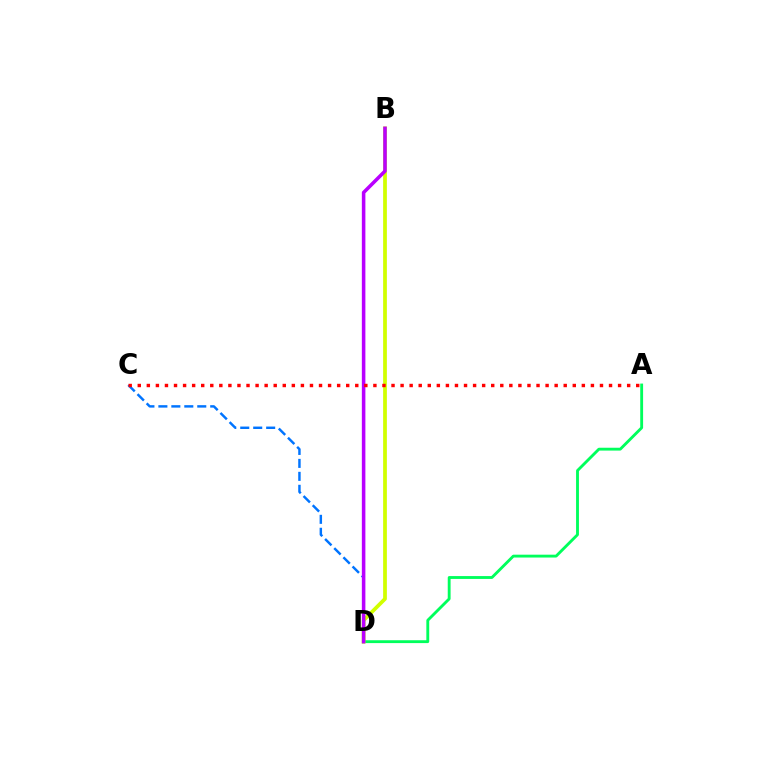{('A', 'D'): [{'color': '#00ff5c', 'line_style': 'solid', 'thickness': 2.06}], ('B', 'D'): [{'color': '#d1ff00', 'line_style': 'solid', 'thickness': 2.69}, {'color': '#b900ff', 'line_style': 'solid', 'thickness': 2.55}], ('C', 'D'): [{'color': '#0074ff', 'line_style': 'dashed', 'thickness': 1.76}], ('A', 'C'): [{'color': '#ff0000', 'line_style': 'dotted', 'thickness': 2.46}]}